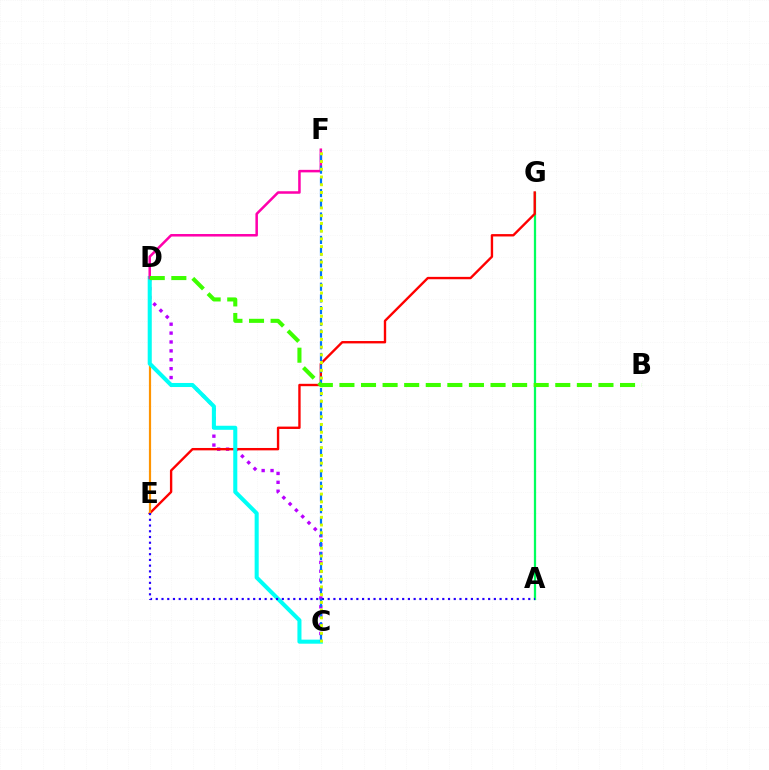{('C', 'D'): [{'color': '#b900ff', 'line_style': 'dotted', 'thickness': 2.42}, {'color': '#00fff6', 'line_style': 'solid', 'thickness': 2.92}], ('A', 'G'): [{'color': '#00ff5c', 'line_style': 'solid', 'thickness': 1.63}], ('E', 'G'): [{'color': '#ff0000', 'line_style': 'solid', 'thickness': 1.71}], ('D', 'E'): [{'color': '#ff9400', 'line_style': 'solid', 'thickness': 1.58}], ('D', 'F'): [{'color': '#ff00ac', 'line_style': 'solid', 'thickness': 1.82}], ('C', 'F'): [{'color': '#0074ff', 'line_style': 'dashed', 'thickness': 1.59}, {'color': '#d1ff00', 'line_style': 'dotted', 'thickness': 2.1}], ('B', 'D'): [{'color': '#3dff00', 'line_style': 'dashed', 'thickness': 2.93}], ('A', 'E'): [{'color': '#2500ff', 'line_style': 'dotted', 'thickness': 1.56}]}